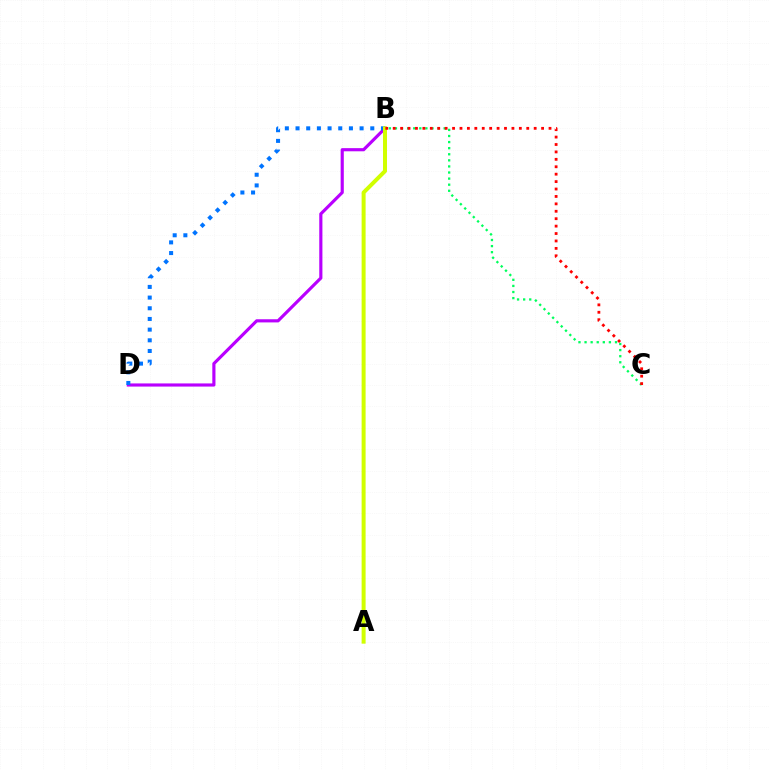{('B', 'D'): [{'color': '#b900ff', 'line_style': 'solid', 'thickness': 2.27}, {'color': '#0074ff', 'line_style': 'dotted', 'thickness': 2.9}], ('A', 'B'): [{'color': '#d1ff00', 'line_style': 'solid', 'thickness': 2.87}], ('B', 'C'): [{'color': '#00ff5c', 'line_style': 'dotted', 'thickness': 1.65}, {'color': '#ff0000', 'line_style': 'dotted', 'thickness': 2.02}]}